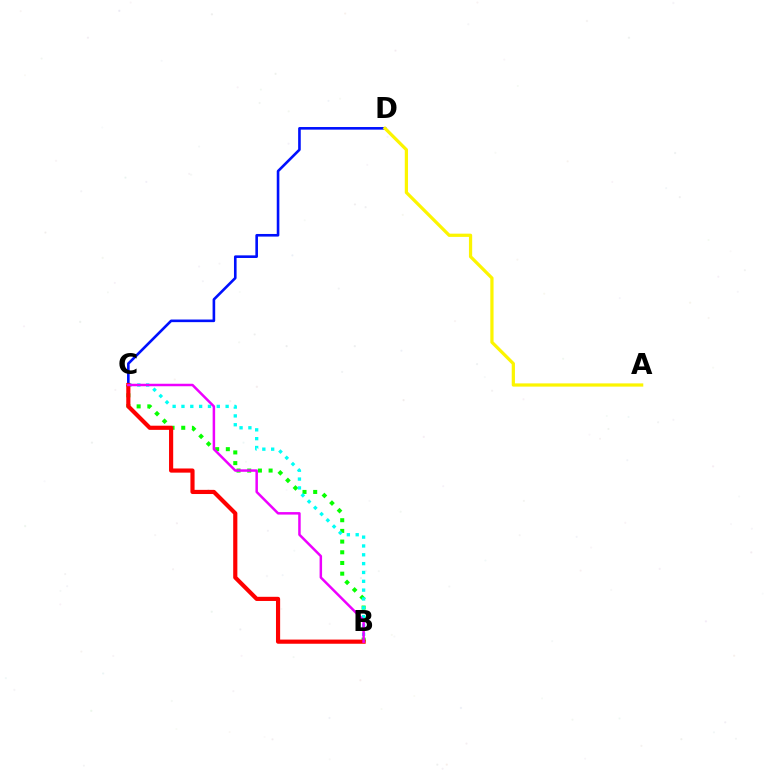{('C', 'D'): [{'color': '#0010ff', 'line_style': 'solid', 'thickness': 1.88}], ('A', 'D'): [{'color': '#fcf500', 'line_style': 'solid', 'thickness': 2.33}], ('B', 'C'): [{'color': '#08ff00', 'line_style': 'dotted', 'thickness': 2.9}, {'color': '#00fff6', 'line_style': 'dotted', 'thickness': 2.4}, {'color': '#ff0000', 'line_style': 'solid', 'thickness': 2.99}, {'color': '#ee00ff', 'line_style': 'solid', 'thickness': 1.79}]}